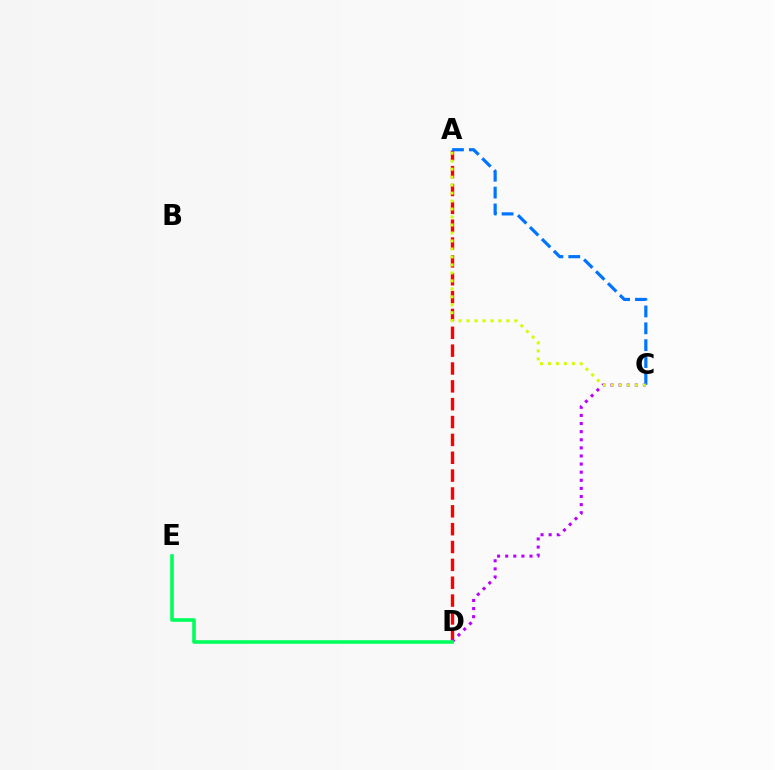{('A', 'D'): [{'color': '#ff0000', 'line_style': 'dashed', 'thickness': 2.43}], ('A', 'C'): [{'color': '#0074ff', 'line_style': 'dashed', 'thickness': 2.29}, {'color': '#d1ff00', 'line_style': 'dotted', 'thickness': 2.17}], ('C', 'D'): [{'color': '#b900ff', 'line_style': 'dotted', 'thickness': 2.2}], ('D', 'E'): [{'color': '#00ff5c', 'line_style': 'solid', 'thickness': 2.58}]}